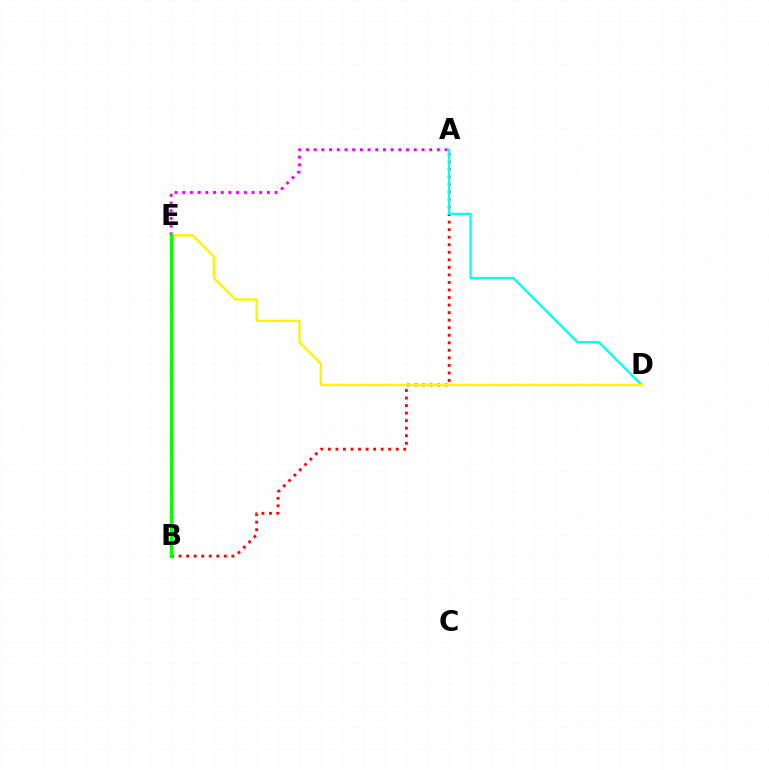{('B', 'E'): [{'color': '#0010ff', 'line_style': 'dotted', 'thickness': 1.51}, {'color': '#08ff00', 'line_style': 'solid', 'thickness': 2.45}], ('A', 'B'): [{'color': '#ff0000', 'line_style': 'dotted', 'thickness': 2.05}], ('A', 'D'): [{'color': '#00fff6', 'line_style': 'solid', 'thickness': 1.67}], ('D', 'E'): [{'color': '#fcf500', 'line_style': 'solid', 'thickness': 1.69}], ('A', 'E'): [{'color': '#ee00ff', 'line_style': 'dotted', 'thickness': 2.09}]}